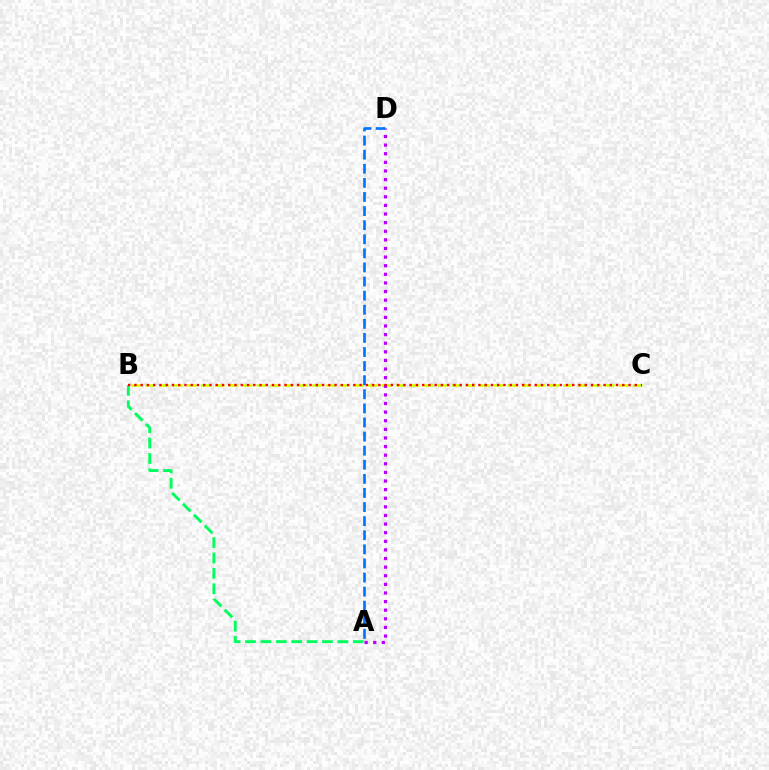{('B', 'C'): [{'color': '#d1ff00', 'line_style': 'dashed', 'thickness': 1.89}, {'color': '#ff0000', 'line_style': 'dotted', 'thickness': 1.7}], ('A', 'D'): [{'color': '#b900ff', 'line_style': 'dotted', 'thickness': 2.34}, {'color': '#0074ff', 'line_style': 'dashed', 'thickness': 1.91}], ('A', 'B'): [{'color': '#00ff5c', 'line_style': 'dashed', 'thickness': 2.09}]}